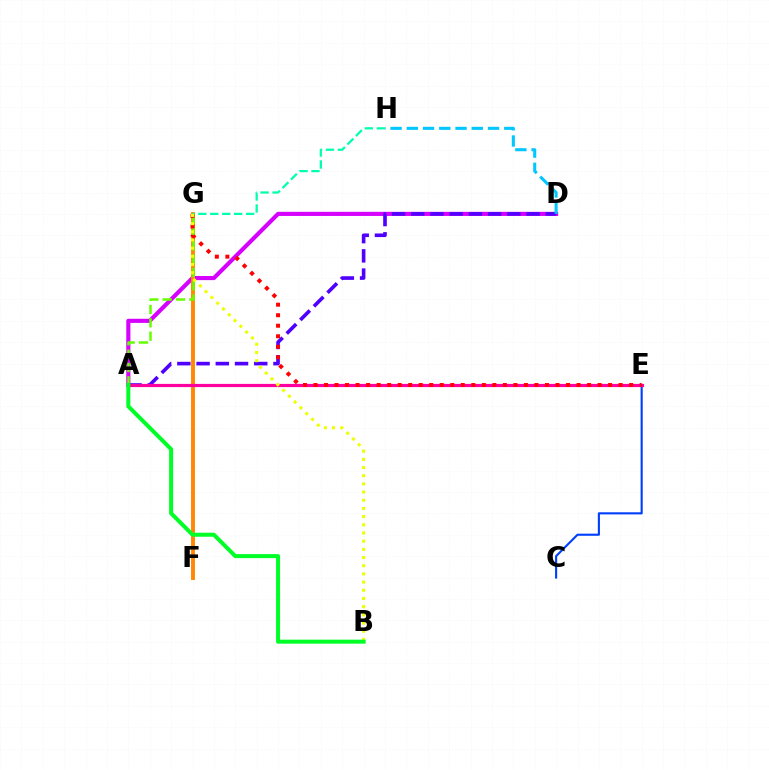{('A', 'D'): [{'color': '#d600ff', 'line_style': 'solid', 'thickness': 2.97}, {'color': '#4f00ff', 'line_style': 'dashed', 'thickness': 2.61}], ('F', 'G'): [{'color': '#ff8800', 'line_style': 'solid', 'thickness': 2.8}], ('C', 'E'): [{'color': '#003fff', 'line_style': 'solid', 'thickness': 1.52}], ('D', 'H'): [{'color': '#00c7ff', 'line_style': 'dashed', 'thickness': 2.21}], ('A', 'G'): [{'color': '#66ff00', 'line_style': 'dashed', 'thickness': 1.81}], ('A', 'E'): [{'color': '#ff00a0', 'line_style': 'solid', 'thickness': 2.31}], ('E', 'G'): [{'color': '#ff0000', 'line_style': 'dotted', 'thickness': 2.86}], ('G', 'H'): [{'color': '#00ffaf', 'line_style': 'dashed', 'thickness': 1.62}], ('B', 'G'): [{'color': '#eeff00', 'line_style': 'dotted', 'thickness': 2.22}], ('A', 'B'): [{'color': '#00ff27', 'line_style': 'solid', 'thickness': 2.89}]}